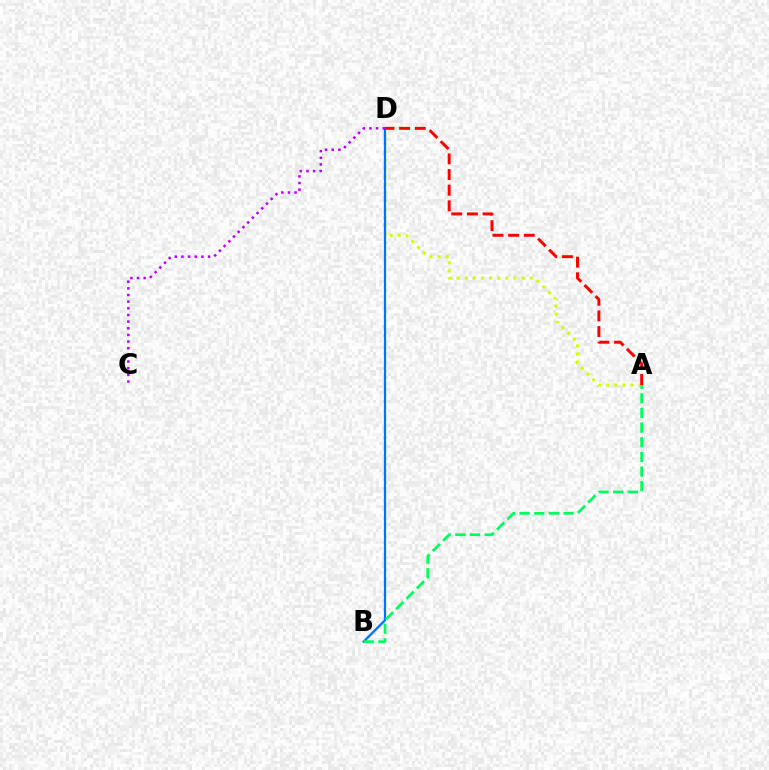{('A', 'D'): [{'color': '#d1ff00', 'line_style': 'dotted', 'thickness': 2.2}, {'color': '#ff0000', 'line_style': 'dashed', 'thickness': 2.13}], ('B', 'D'): [{'color': '#0074ff', 'line_style': 'solid', 'thickness': 1.61}], ('A', 'B'): [{'color': '#00ff5c', 'line_style': 'dashed', 'thickness': 1.99}], ('C', 'D'): [{'color': '#b900ff', 'line_style': 'dotted', 'thickness': 1.81}]}